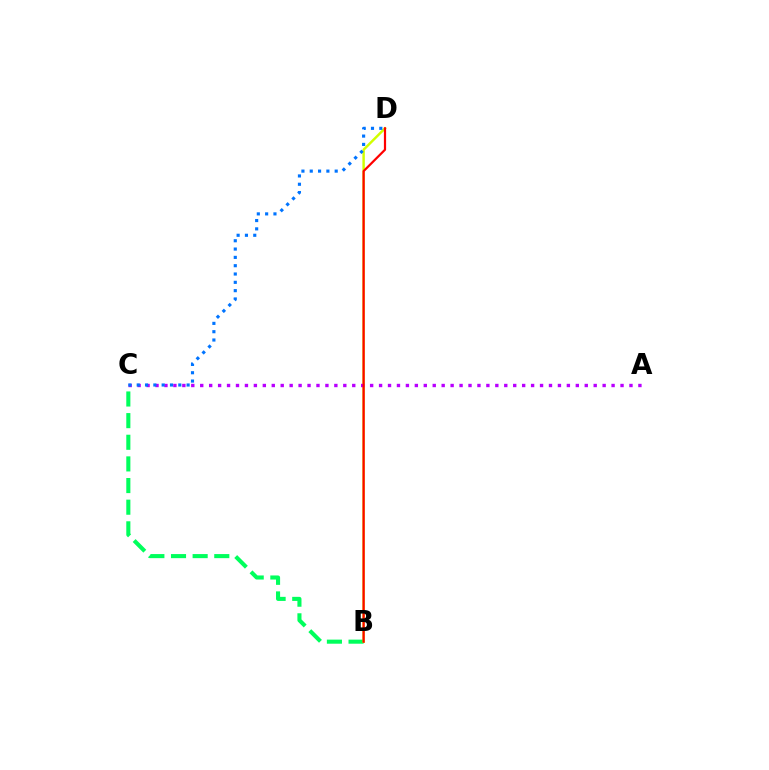{('B', 'C'): [{'color': '#00ff5c', 'line_style': 'dashed', 'thickness': 2.94}], ('B', 'D'): [{'color': '#d1ff00', 'line_style': 'solid', 'thickness': 1.76}, {'color': '#ff0000', 'line_style': 'solid', 'thickness': 1.59}], ('A', 'C'): [{'color': '#b900ff', 'line_style': 'dotted', 'thickness': 2.43}], ('C', 'D'): [{'color': '#0074ff', 'line_style': 'dotted', 'thickness': 2.26}]}